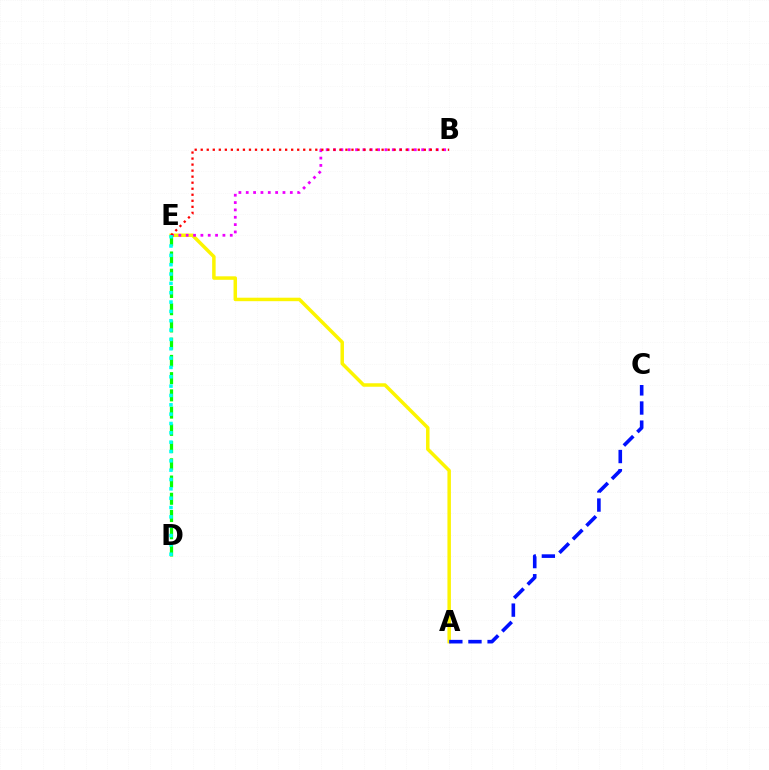{('A', 'E'): [{'color': '#fcf500', 'line_style': 'solid', 'thickness': 2.51}], ('B', 'E'): [{'color': '#ee00ff', 'line_style': 'dotted', 'thickness': 2.0}, {'color': '#ff0000', 'line_style': 'dotted', 'thickness': 1.64}], ('A', 'C'): [{'color': '#0010ff', 'line_style': 'dashed', 'thickness': 2.6}], ('D', 'E'): [{'color': '#08ff00', 'line_style': 'dashed', 'thickness': 2.34}, {'color': '#00fff6', 'line_style': 'dotted', 'thickness': 2.54}]}